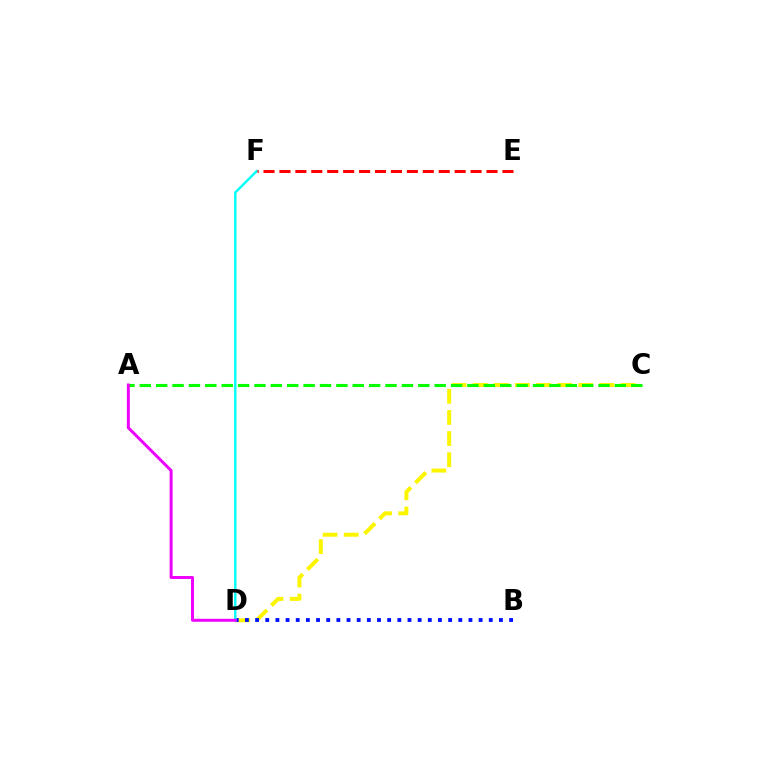{('C', 'D'): [{'color': '#fcf500', 'line_style': 'dashed', 'thickness': 2.87}], ('A', 'C'): [{'color': '#08ff00', 'line_style': 'dashed', 'thickness': 2.23}], ('B', 'D'): [{'color': '#0010ff', 'line_style': 'dotted', 'thickness': 2.76}], ('D', 'F'): [{'color': '#00fff6', 'line_style': 'solid', 'thickness': 1.72}], ('E', 'F'): [{'color': '#ff0000', 'line_style': 'dashed', 'thickness': 2.16}], ('A', 'D'): [{'color': '#ee00ff', 'line_style': 'solid', 'thickness': 2.13}]}